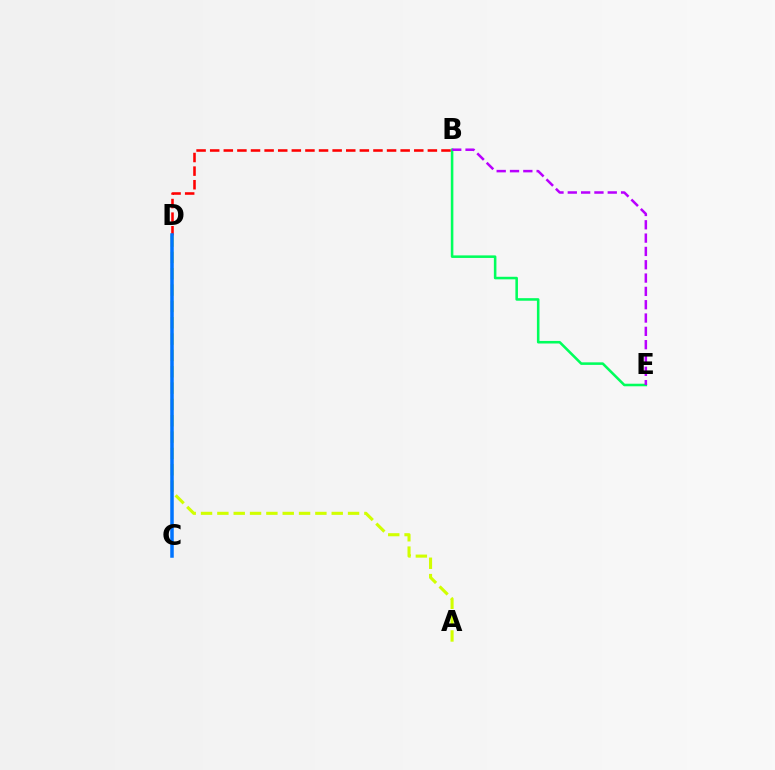{('B', 'E'): [{'color': '#00ff5c', 'line_style': 'solid', 'thickness': 1.84}, {'color': '#b900ff', 'line_style': 'dashed', 'thickness': 1.81}], ('A', 'D'): [{'color': '#d1ff00', 'line_style': 'dashed', 'thickness': 2.22}], ('B', 'D'): [{'color': '#ff0000', 'line_style': 'dashed', 'thickness': 1.85}], ('C', 'D'): [{'color': '#0074ff', 'line_style': 'solid', 'thickness': 2.53}]}